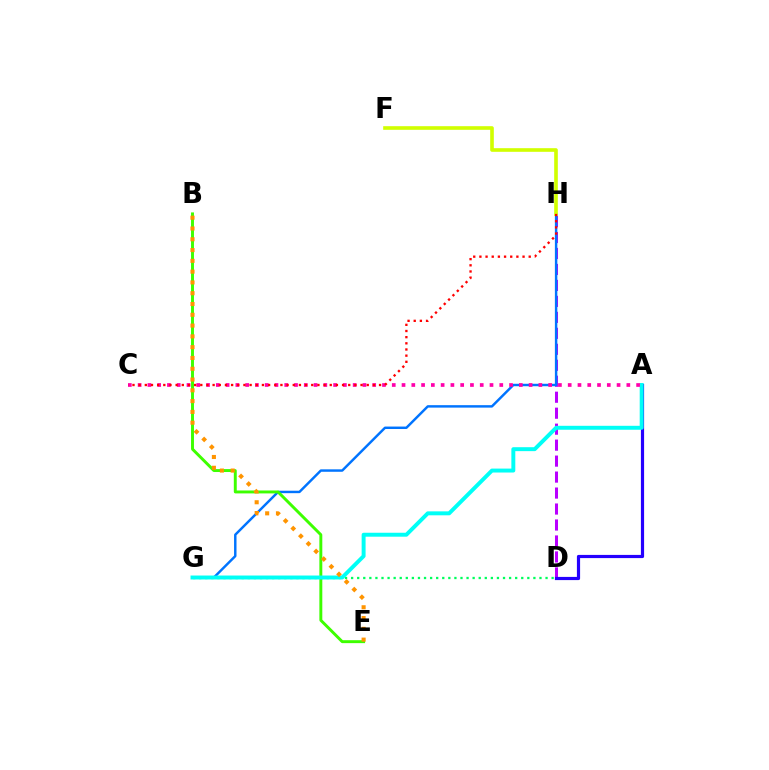{('D', 'H'): [{'color': '#b900ff', 'line_style': 'dashed', 'thickness': 2.17}], ('A', 'D'): [{'color': '#2500ff', 'line_style': 'solid', 'thickness': 2.3}], ('G', 'H'): [{'color': '#0074ff', 'line_style': 'solid', 'thickness': 1.76}], ('B', 'E'): [{'color': '#3dff00', 'line_style': 'solid', 'thickness': 2.11}, {'color': '#ff9400', 'line_style': 'dotted', 'thickness': 2.93}], ('F', 'H'): [{'color': '#d1ff00', 'line_style': 'solid', 'thickness': 2.61}], ('D', 'G'): [{'color': '#00ff5c', 'line_style': 'dotted', 'thickness': 1.65}], ('A', 'G'): [{'color': '#00fff6', 'line_style': 'solid', 'thickness': 2.84}], ('A', 'C'): [{'color': '#ff00ac', 'line_style': 'dotted', 'thickness': 2.66}], ('C', 'H'): [{'color': '#ff0000', 'line_style': 'dotted', 'thickness': 1.67}]}